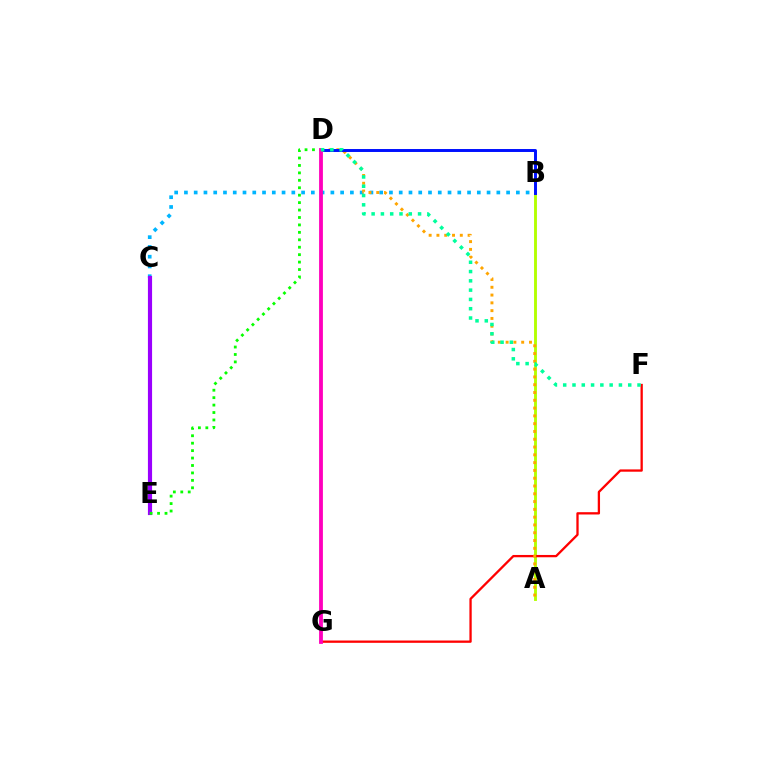{('B', 'C'): [{'color': '#00b5ff', 'line_style': 'dotted', 'thickness': 2.65}], ('C', 'E'): [{'color': '#9b00ff', 'line_style': 'solid', 'thickness': 2.99}], ('D', 'E'): [{'color': '#08ff00', 'line_style': 'dotted', 'thickness': 2.02}], ('A', 'B'): [{'color': '#b3ff00', 'line_style': 'solid', 'thickness': 2.07}], ('F', 'G'): [{'color': '#ff0000', 'line_style': 'solid', 'thickness': 1.66}], ('A', 'D'): [{'color': '#ffa500', 'line_style': 'dotted', 'thickness': 2.12}], ('B', 'D'): [{'color': '#0010ff', 'line_style': 'solid', 'thickness': 2.13}], ('D', 'G'): [{'color': '#ff00bd', 'line_style': 'solid', 'thickness': 2.75}], ('D', 'F'): [{'color': '#00ff9d', 'line_style': 'dotted', 'thickness': 2.52}]}